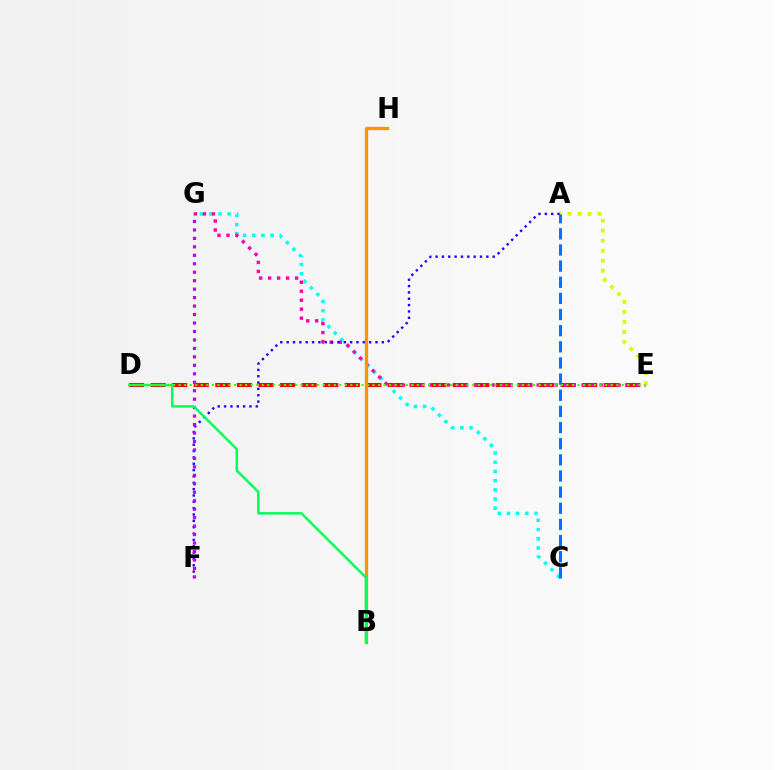{('C', 'G'): [{'color': '#00fff6', 'line_style': 'dotted', 'thickness': 2.5}], ('D', 'E'): [{'color': '#ff0000', 'line_style': 'dashed', 'thickness': 2.93}, {'color': '#3dff00', 'line_style': 'dotted', 'thickness': 1.5}], ('E', 'G'): [{'color': '#ff00ac', 'line_style': 'dotted', 'thickness': 2.44}], ('A', 'E'): [{'color': '#d1ff00', 'line_style': 'dotted', 'thickness': 2.72}], ('A', 'F'): [{'color': '#2500ff', 'line_style': 'dotted', 'thickness': 1.72}], ('F', 'G'): [{'color': '#b900ff', 'line_style': 'dotted', 'thickness': 2.3}], ('B', 'H'): [{'color': '#ff9400', 'line_style': 'solid', 'thickness': 2.38}], ('B', 'D'): [{'color': '#00ff5c', 'line_style': 'solid', 'thickness': 1.77}], ('A', 'C'): [{'color': '#0074ff', 'line_style': 'dashed', 'thickness': 2.19}]}